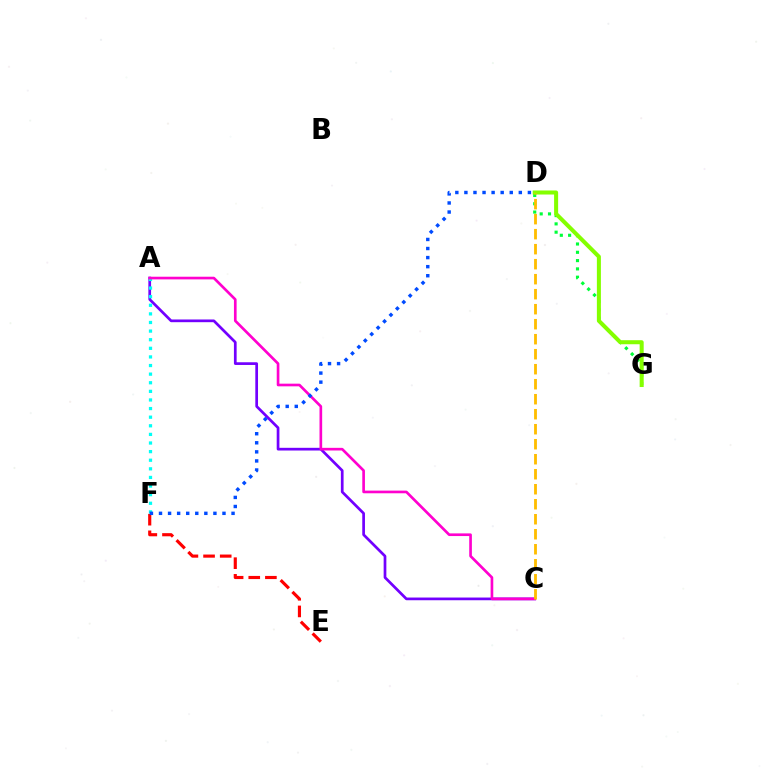{('A', 'C'): [{'color': '#7200ff', 'line_style': 'solid', 'thickness': 1.95}, {'color': '#ff00cf', 'line_style': 'solid', 'thickness': 1.92}], ('E', 'F'): [{'color': '#ff0000', 'line_style': 'dashed', 'thickness': 2.26}], ('A', 'F'): [{'color': '#00fff6', 'line_style': 'dotted', 'thickness': 2.34}], ('D', 'G'): [{'color': '#00ff39', 'line_style': 'dotted', 'thickness': 2.26}, {'color': '#84ff00', 'line_style': 'solid', 'thickness': 2.91}], ('D', 'F'): [{'color': '#004bff', 'line_style': 'dotted', 'thickness': 2.46}], ('C', 'D'): [{'color': '#ffbd00', 'line_style': 'dashed', 'thickness': 2.04}]}